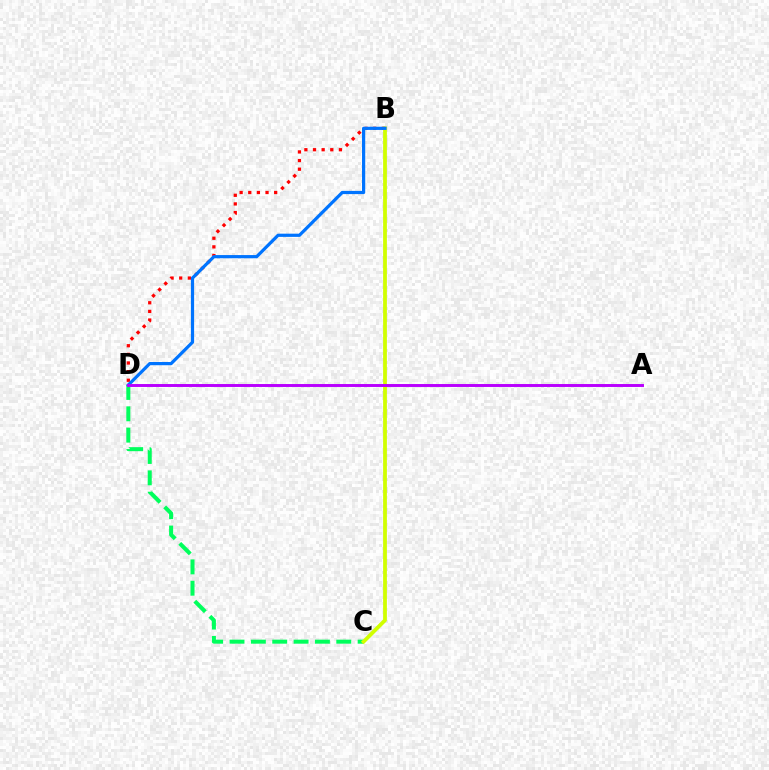{('B', 'D'): [{'color': '#ff0000', 'line_style': 'dotted', 'thickness': 2.35}, {'color': '#0074ff', 'line_style': 'solid', 'thickness': 2.31}], ('C', 'D'): [{'color': '#00ff5c', 'line_style': 'dashed', 'thickness': 2.9}], ('B', 'C'): [{'color': '#d1ff00', 'line_style': 'solid', 'thickness': 2.72}], ('A', 'D'): [{'color': '#b900ff', 'line_style': 'solid', 'thickness': 2.11}]}